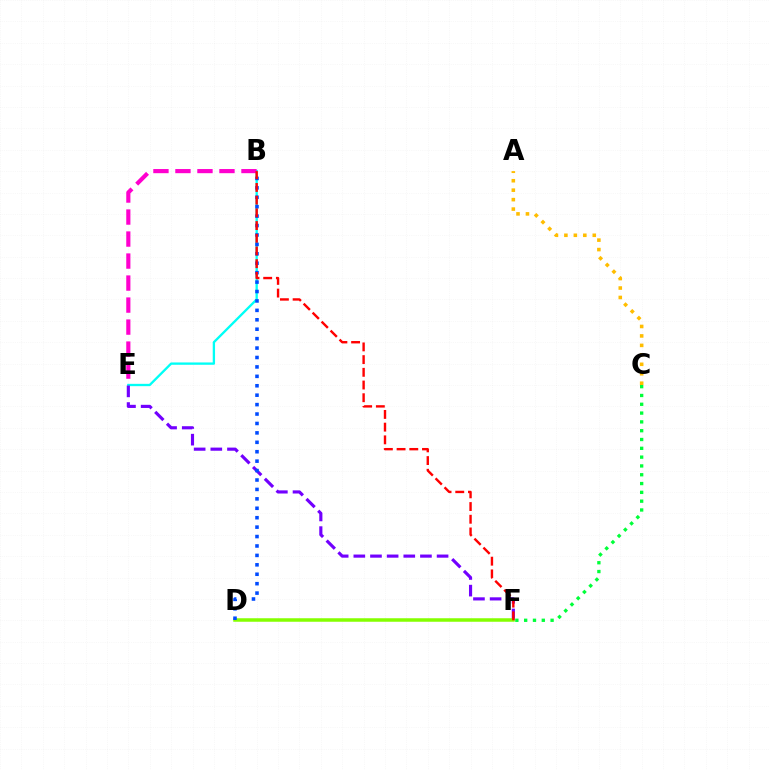{('B', 'E'): [{'color': '#00fff6', 'line_style': 'solid', 'thickness': 1.67}, {'color': '#ff00cf', 'line_style': 'dashed', 'thickness': 2.99}], ('E', 'F'): [{'color': '#7200ff', 'line_style': 'dashed', 'thickness': 2.26}], ('A', 'C'): [{'color': '#ffbd00', 'line_style': 'dotted', 'thickness': 2.57}], ('D', 'F'): [{'color': '#84ff00', 'line_style': 'solid', 'thickness': 2.53}], ('B', 'D'): [{'color': '#004bff', 'line_style': 'dotted', 'thickness': 2.56}], ('B', 'F'): [{'color': '#ff0000', 'line_style': 'dashed', 'thickness': 1.73}], ('C', 'F'): [{'color': '#00ff39', 'line_style': 'dotted', 'thickness': 2.39}]}